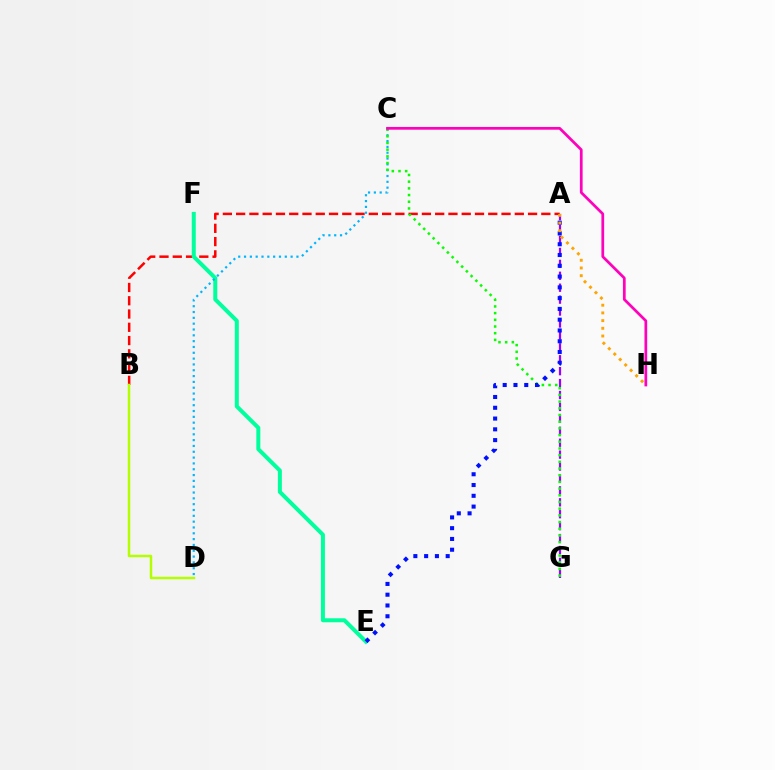{('A', 'B'): [{'color': '#ff0000', 'line_style': 'dashed', 'thickness': 1.8}], ('E', 'F'): [{'color': '#00ff9d', 'line_style': 'solid', 'thickness': 2.87}], ('B', 'D'): [{'color': '#b3ff00', 'line_style': 'solid', 'thickness': 1.79}], ('A', 'G'): [{'color': '#9b00ff', 'line_style': 'dashed', 'thickness': 1.62}], ('C', 'D'): [{'color': '#00b5ff', 'line_style': 'dotted', 'thickness': 1.58}], ('C', 'G'): [{'color': '#08ff00', 'line_style': 'dotted', 'thickness': 1.82}], ('A', 'E'): [{'color': '#0010ff', 'line_style': 'dotted', 'thickness': 2.93}], ('A', 'H'): [{'color': '#ffa500', 'line_style': 'dotted', 'thickness': 2.09}], ('C', 'H'): [{'color': '#ff00bd', 'line_style': 'solid', 'thickness': 1.97}]}